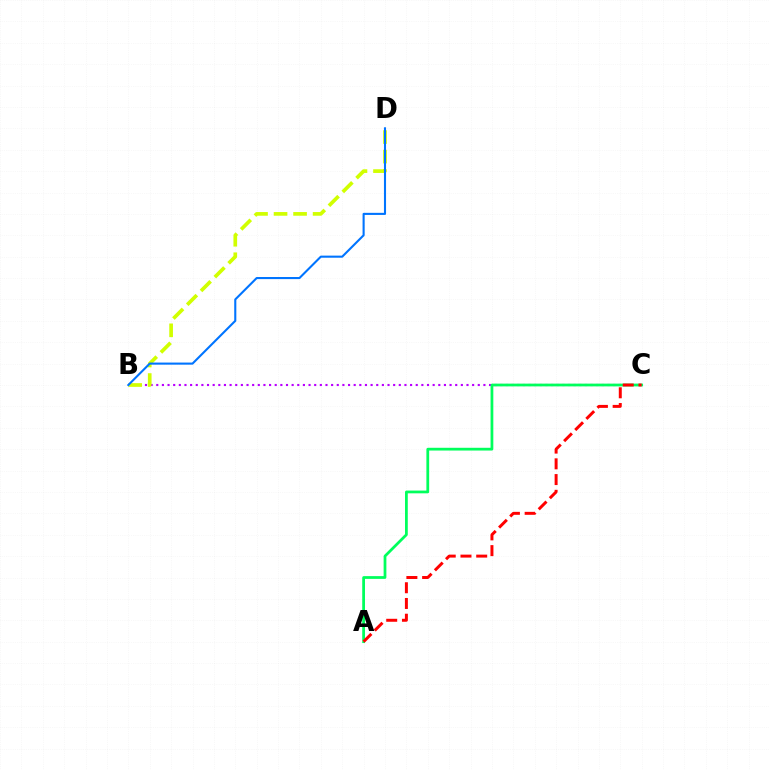{('B', 'C'): [{'color': '#b900ff', 'line_style': 'dotted', 'thickness': 1.53}], ('A', 'C'): [{'color': '#00ff5c', 'line_style': 'solid', 'thickness': 1.99}, {'color': '#ff0000', 'line_style': 'dashed', 'thickness': 2.14}], ('B', 'D'): [{'color': '#d1ff00', 'line_style': 'dashed', 'thickness': 2.65}, {'color': '#0074ff', 'line_style': 'solid', 'thickness': 1.51}]}